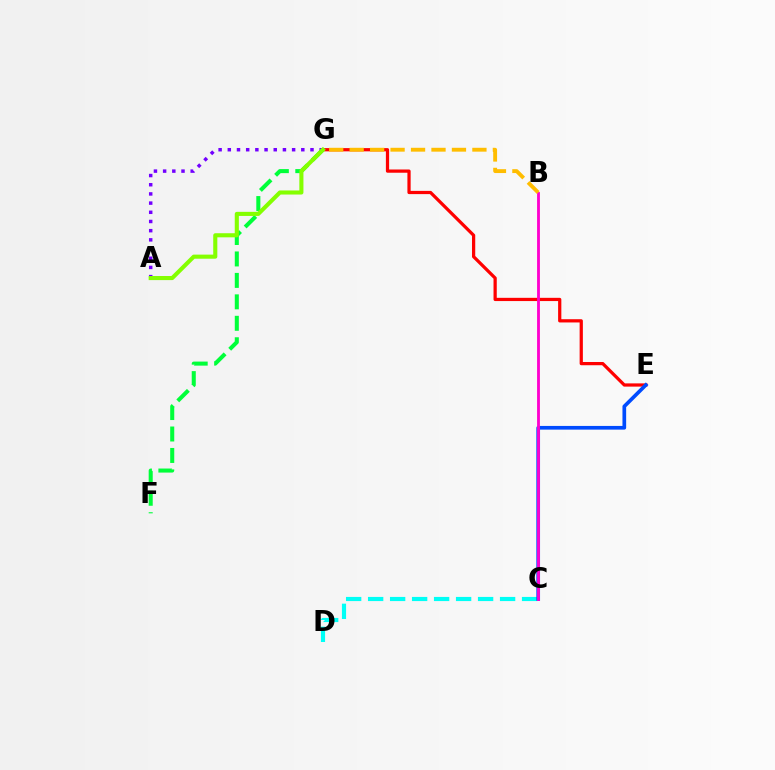{('E', 'G'): [{'color': '#ff0000', 'line_style': 'solid', 'thickness': 2.33}], ('C', 'D'): [{'color': '#00fff6', 'line_style': 'dashed', 'thickness': 2.99}], ('A', 'G'): [{'color': '#7200ff', 'line_style': 'dotted', 'thickness': 2.5}, {'color': '#84ff00', 'line_style': 'solid', 'thickness': 2.95}], ('C', 'E'): [{'color': '#004bff', 'line_style': 'solid', 'thickness': 2.65}], ('B', 'C'): [{'color': '#ff00cf', 'line_style': 'solid', 'thickness': 2.04}], ('F', 'G'): [{'color': '#00ff39', 'line_style': 'dashed', 'thickness': 2.91}], ('B', 'G'): [{'color': '#ffbd00', 'line_style': 'dashed', 'thickness': 2.78}]}